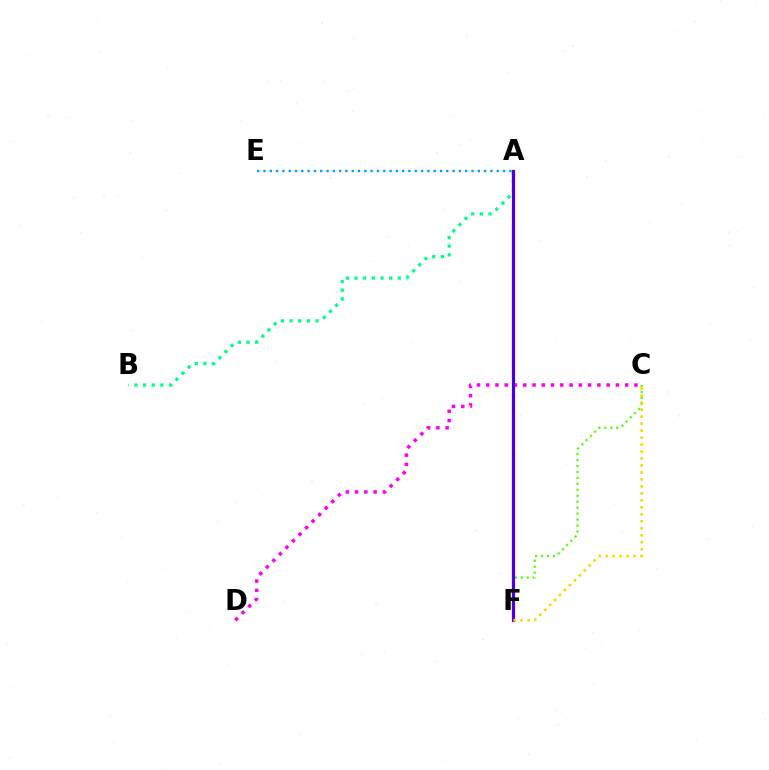{('A', 'B'): [{'color': '#00ff86', 'line_style': 'dotted', 'thickness': 2.35}], ('C', 'F'): [{'color': '#4fff00', 'line_style': 'dotted', 'thickness': 1.62}, {'color': '#ffd500', 'line_style': 'dotted', 'thickness': 1.9}], ('C', 'D'): [{'color': '#ff00ed', 'line_style': 'dotted', 'thickness': 2.52}], ('A', 'F'): [{'color': '#ff0000', 'line_style': 'solid', 'thickness': 2.34}, {'color': '#3700ff', 'line_style': 'solid', 'thickness': 1.97}], ('A', 'E'): [{'color': '#009eff', 'line_style': 'dotted', 'thickness': 1.71}]}